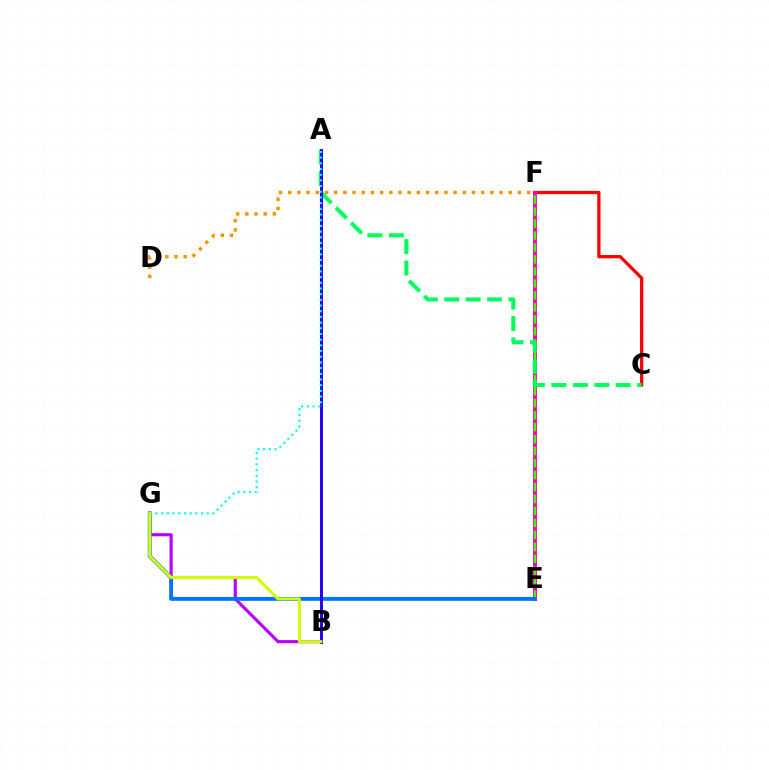{('C', 'F'): [{'color': '#ff0000', 'line_style': 'solid', 'thickness': 2.35}], ('B', 'G'): [{'color': '#b900ff', 'line_style': 'solid', 'thickness': 2.25}, {'color': '#d1ff00', 'line_style': 'solid', 'thickness': 2.18}], ('E', 'F'): [{'color': '#ff00ac', 'line_style': 'solid', 'thickness': 2.83}, {'color': '#3dff00', 'line_style': 'dashed', 'thickness': 1.63}], ('E', 'G'): [{'color': '#0074ff', 'line_style': 'solid', 'thickness': 2.79}], ('A', 'C'): [{'color': '#00ff5c', 'line_style': 'dashed', 'thickness': 2.91}], ('A', 'B'): [{'color': '#2500ff', 'line_style': 'solid', 'thickness': 2.13}], ('A', 'G'): [{'color': '#00fff6', 'line_style': 'dotted', 'thickness': 1.55}], ('D', 'F'): [{'color': '#ff9400', 'line_style': 'dotted', 'thickness': 2.5}]}